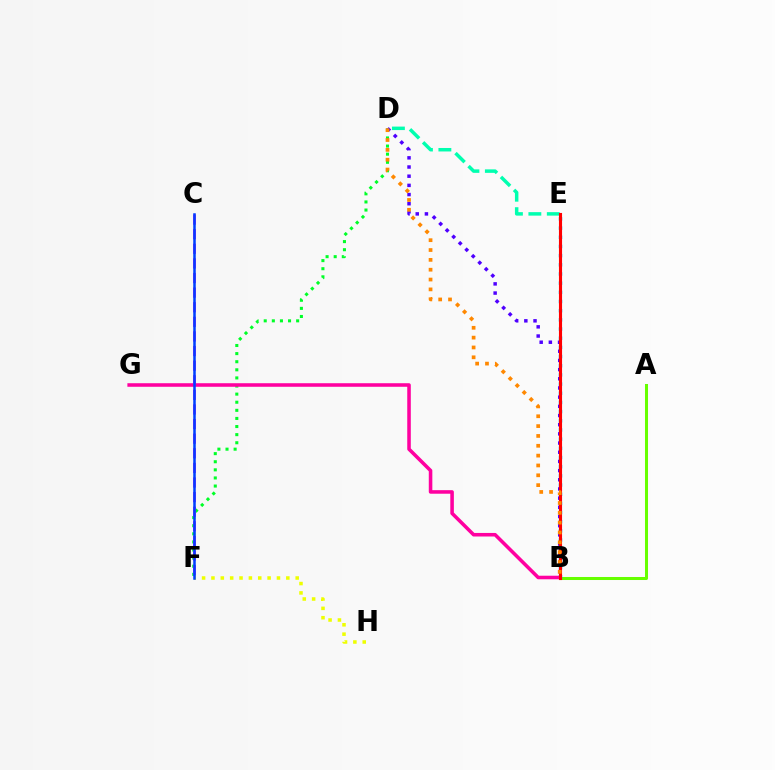{('A', 'B'): [{'color': '#66ff00', 'line_style': 'solid', 'thickness': 2.18}], ('F', 'H'): [{'color': '#eeff00', 'line_style': 'dotted', 'thickness': 2.54}], ('D', 'F'): [{'color': '#00ff27', 'line_style': 'dotted', 'thickness': 2.2}], ('B', 'E'): [{'color': '#00c7ff', 'line_style': 'dotted', 'thickness': 2.49}, {'color': '#ff0000', 'line_style': 'solid', 'thickness': 2.24}], ('D', 'E'): [{'color': '#00ffaf', 'line_style': 'dashed', 'thickness': 2.5}], ('B', 'D'): [{'color': '#4f00ff', 'line_style': 'dotted', 'thickness': 2.49}, {'color': '#ff8800', 'line_style': 'dotted', 'thickness': 2.67}], ('B', 'G'): [{'color': '#ff00a0', 'line_style': 'solid', 'thickness': 2.56}], ('C', 'F'): [{'color': '#d600ff', 'line_style': 'dashed', 'thickness': 1.98}, {'color': '#003fff', 'line_style': 'solid', 'thickness': 1.81}]}